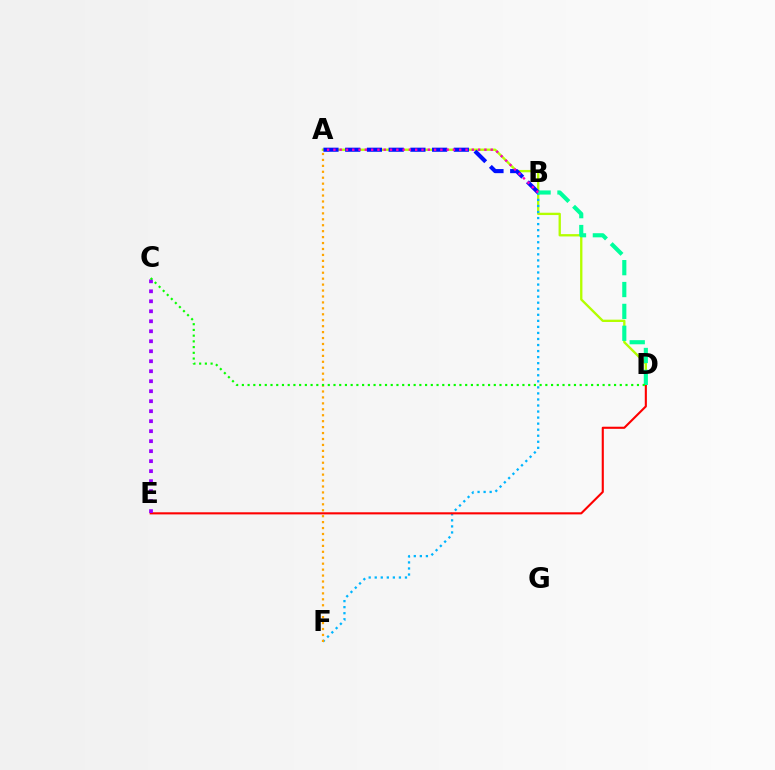{('A', 'D'): [{'color': '#b3ff00', 'line_style': 'solid', 'thickness': 1.68}], ('B', 'F'): [{'color': '#00b5ff', 'line_style': 'dotted', 'thickness': 1.64}], ('A', 'F'): [{'color': '#ffa500', 'line_style': 'dotted', 'thickness': 1.61}], ('D', 'E'): [{'color': '#ff0000', 'line_style': 'solid', 'thickness': 1.52}], ('A', 'B'): [{'color': '#0010ff', 'line_style': 'dashed', 'thickness': 2.95}, {'color': '#ff00bd', 'line_style': 'dotted', 'thickness': 1.71}], ('B', 'D'): [{'color': '#00ff9d', 'line_style': 'dashed', 'thickness': 2.97}], ('C', 'E'): [{'color': '#9b00ff', 'line_style': 'dotted', 'thickness': 2.71}], ('C', 'D'): [{'color': '#08ff00', 'line_style': 'dotted', 'thickness': 1.56}]}